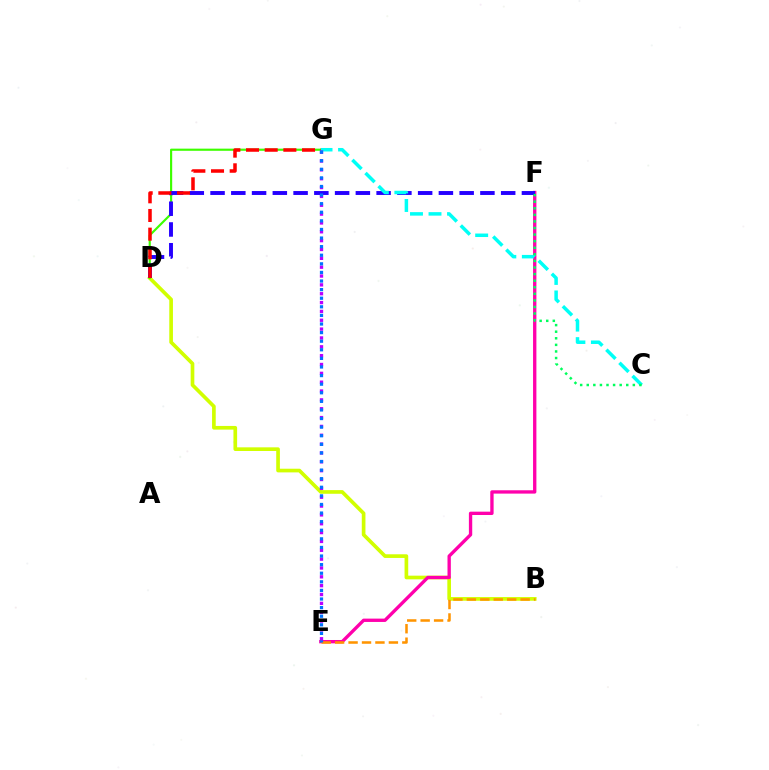{('B', 'D'): [{'color': '#d1ff00', 'line_style': 'solid', 'thickness': 2.64}], ('D', 'G'): [{'color': '#3dff00', 'line_style': 'solid', 'thickness': 1.55}, {'color': '#ff0000', 'line_style': 'dashed', 'thickness': 2.54}], ('E', 'F'): [{'color': '#ff00ac', 'line_style': 'solid', 'thickness': 2.4}], ('D', 'F'): [{'color': '#2500ff', 'line_style': 'dashed', 'thickness': 2.82}], ('B', 'E'): [{'color': '#ff9400', 'line_style': 'dashed', 'thickness': 1.83}], ('C', 'G'): [{'color': '#00fff6', 'line_style': 'dashed', 'thickness': 2.51}], ('C', 'F'): [{'color': '#00ff5c', 'line_style': 'dotted', 'thickness': 1.79}], ('E', 'G'): [{'color': '#b900ff', 'line_style': 'dotted', 'thickness': 2.4}, {'color': '#0074ff', 'line_style': 'dotted', 'thickness': 2.33}]}